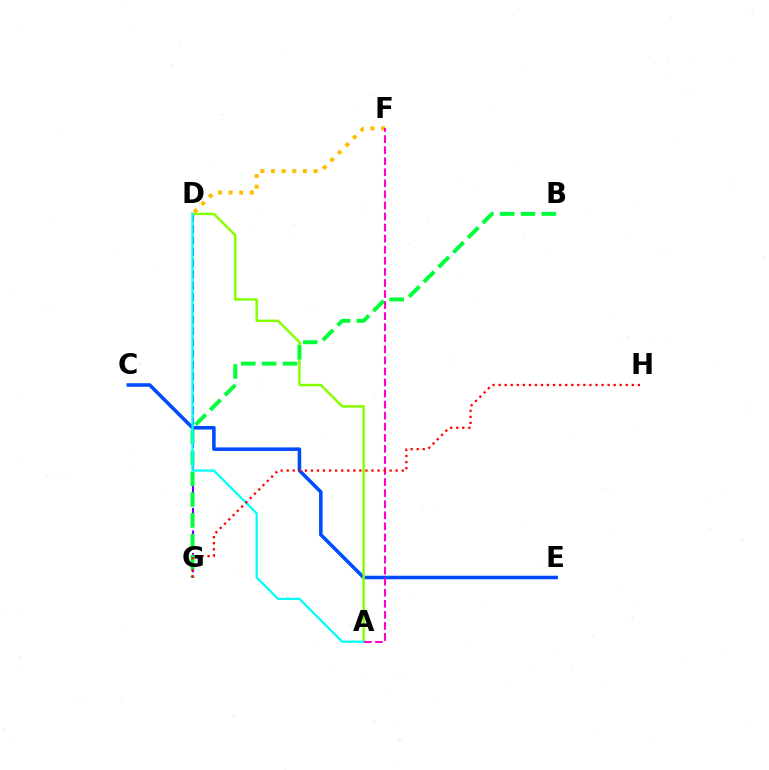{('D', 'G'): [{'color': '#7200ff', 'line_style': 'dashed', 'thickness': 1.54}], ('C', 'E'): [{'color': '#004bff', 'line_style': 'solid', 'thickness': 2.56}], ('A', 'D'): [{'color': '#84ff00', 'line_style': 'solid', 'thickness': 1.77}, {'color': '#00fff6', 'line_style': 'solid', 'thickness': 1.62}], ('B', 'G'): [{'color': '#00ff39', 'line_style': 'dashed', 'thickness': 2.83}], ('D', 'F'): [{'color': '#ffbd00', 'line_style': 'dotted', 'thickness': 2.89}], ('A', 'F'): [{'color': '#ff00cf', 'line_style': 'dashed', 'thickness': 1.5}], ('G', 'H'): [{'color': '#ff0000', 'line_style': 'dotted', 'thickness': 1.64}]}